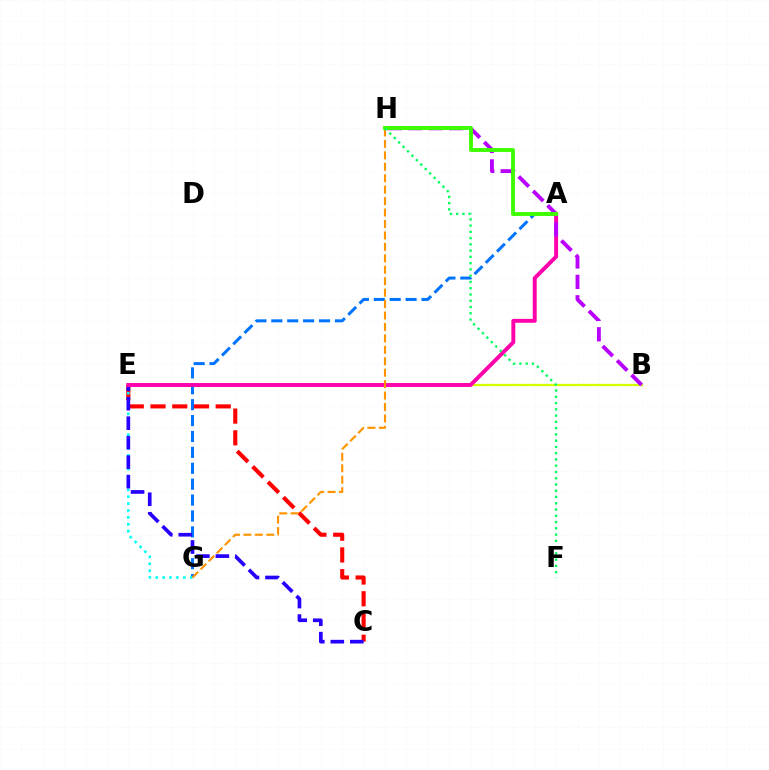{('A', 'G'): [{'color': '#0074ff', 'line_style': 'dashed', 'thickness': 2.16}], ('C', 'E'): [{'color': '#ff0000', 'line_style': 'dashed', 'thickness': 2.95}, {'color': '#2500ff', 'line_style': 'dashed', 'thickness': 2.65}], ('E', 'G'): [{'color': '#00fff6', 'line_style': 'dotted', 'thickness': 1.88}], ('B', 'E'): [{'color': '#d1ff00', 'line_style': 'solid', 'thickness': 1.65}], ('A', 'E'): [{'color': '#ff00ac', 'line_style': 'solid', 'thickness': 2.82}], ('G', 'H'): [{'color': '#ff9400', 'line_style': 'dashed', 'thickness': 1.55}], ('B', 'H'): [{'color': '#b900ff', 'line_style': 'dashed', 'thickness': 2.78}], ('A', 'H'): [{'color': '#3dff00', 'line_style': 'solid', 'thickness': 2.79}], ('F', 'H'): [{'color': '#00ff5c', 'line_style': 'dotted', 'thickness': 1.7}]}